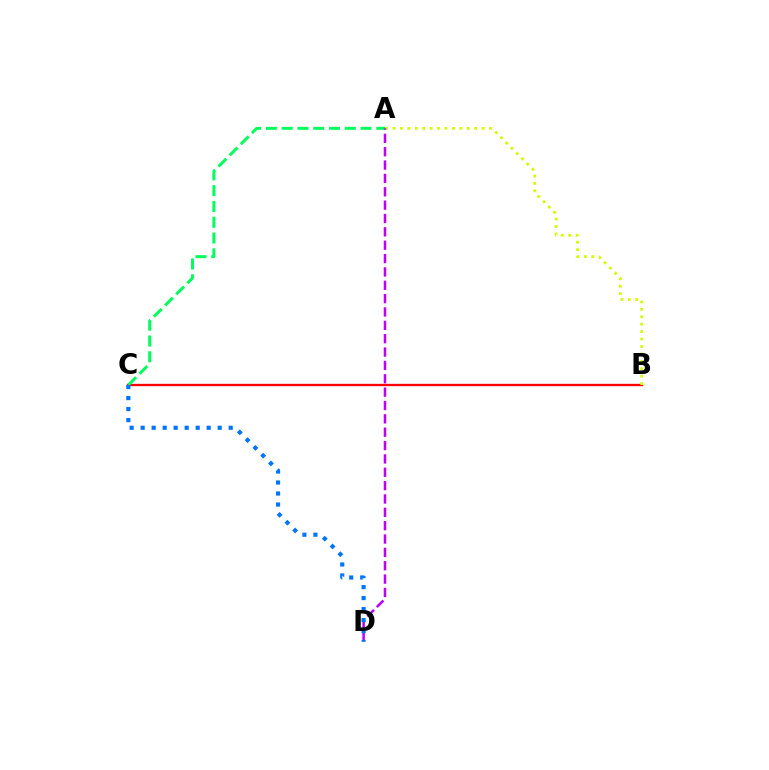{('B', 'C'): [{'color': '#ff0000', 'line_style': 'solid', 'thickness': 1.67}], ('A', 'C'): [{'color': '#00ff5c', 'line_style': 'dashed', 'thickness': 2.14}], ('A', 'B'): [{'color': '#d1ff00', 'line_style': 'dotted', 'thickness': 2.02}], ('A', 'D'): [{'color': '#b900ff', 'line_style': 'dashed', 'thickness': 1.81}], ('C', 'D'): [{'color': '#0074ff', 'line_style': 'dotted', 'thickness': 2.99}]}